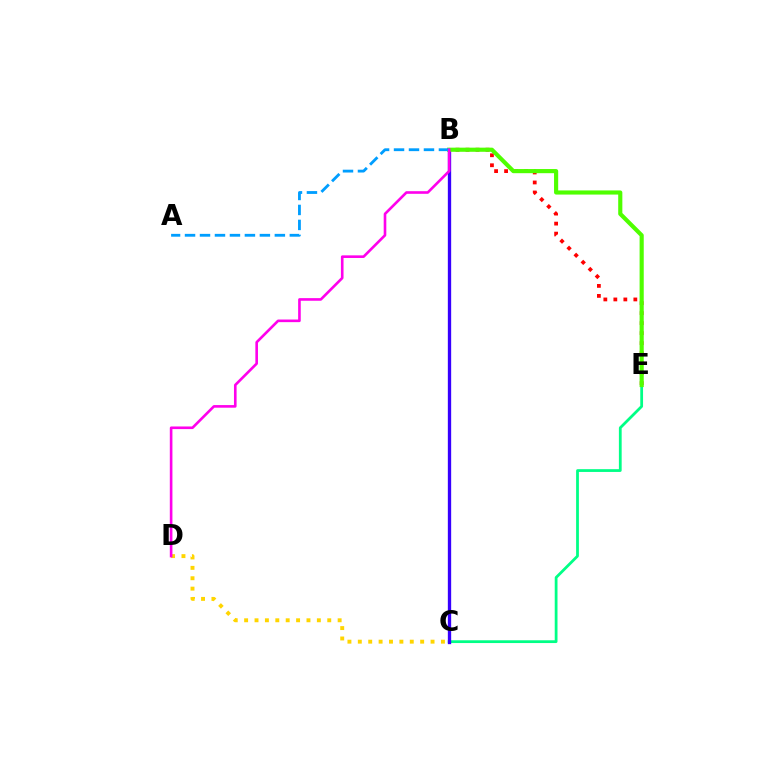{('C', 'E'): [{'color': '#00ff86', 'line_style': 'solid', 'thickness': 2.0}], ('C', 'D'): [{'color': '#ffd500', 'line_style': 'dotted', 'thickness': 2.82}], ('B', 'C'): [{'color': '#3700ff', 'line_style': 'solid', 'thickness': 2.4}], ('B', 'E'): [{'color': '#ff0000', 'line_style': 'dotted', 'thickness': 2.72}, {'color': '#4fff00', 'line_style': 'solid', 'thickness': 2.98}], ('A', 'B'): [{'color': '#009eff', 'line_style': 'dashed', 'thickness': 2.03}], ('B', 'D'): [{'color': '#ff00ed', 'line_style': 'solid', 'thickness': 1.89}]}